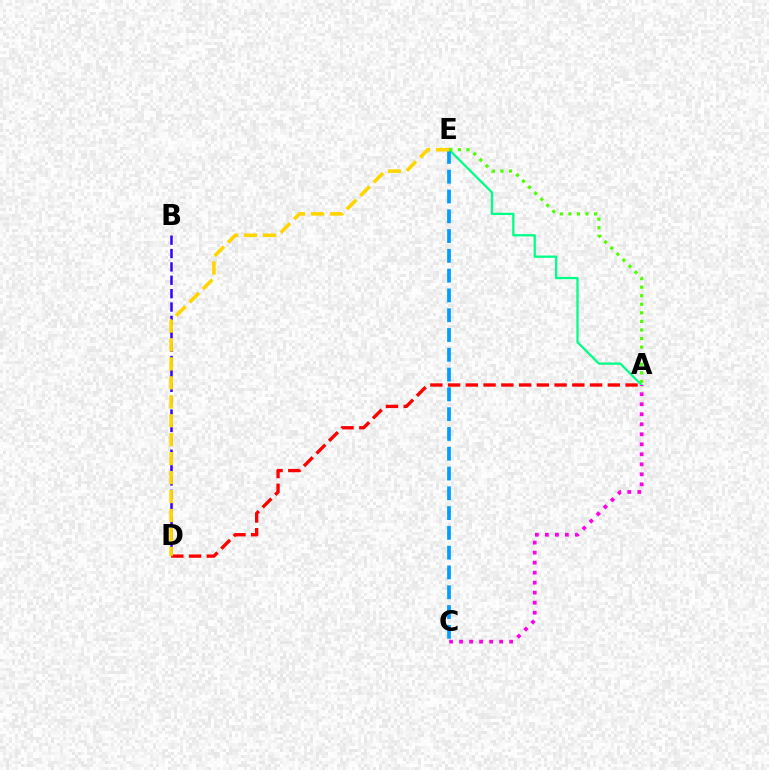{('A', 'D'): [{'color': '#ff0000', 'line_style': 'dashed', 'thickness': 2.41}], ('A', 'E'): [{'color': '#00ff86', 'line_style': 'solid', 'thickness': 1.65}, {'color': '#4fff00', 'line_style': 'dotted', 'thickness': 2.33}], ('C', 'E'): [{'color': '#009eff', 'line_style': 'dashed', 'thickness': 2.69}], ('B', 'D'): [{'color': '#3700ff', 'line_style': 'dashed', 'thickness': 1.82}], ('D', 'E'): [{'color': '#ffd500', 'line_style': 'dashed', 'thickness': 2.57}], ('A', 'C'): [{'color': '#ff00ed', 'line_style': 'dotted', 'thickness': 2.72}]}